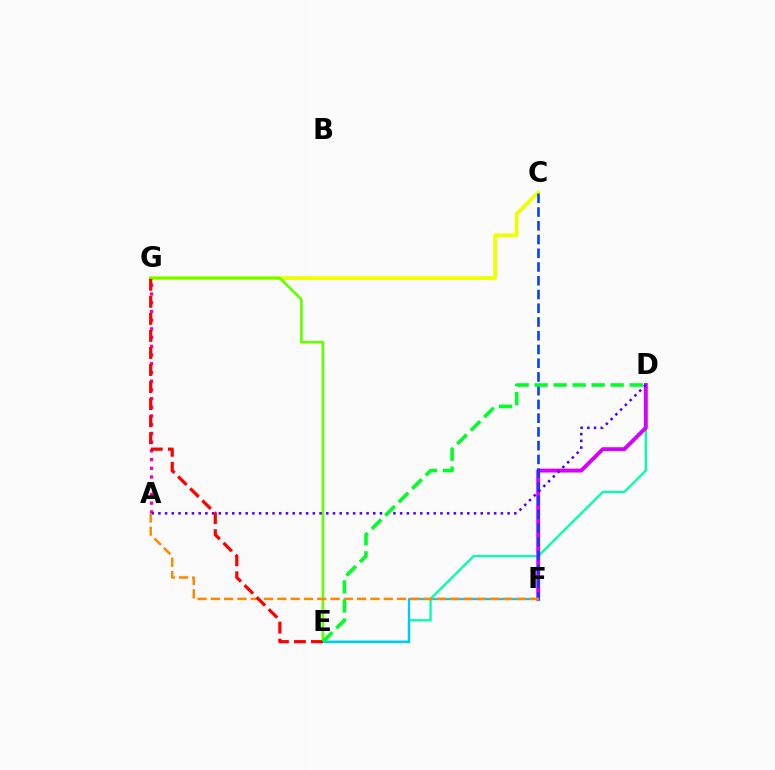{('D', 'E'): [{'color': '#00ffaf', 'line_style': 'solid', 'thickness': 1.66}, {'color': '#00ff27', 'line_style': 'dashed', 'thickness': 2.58}], ('A', 'G'): [{'color': '#ff00a0', 'line_style': 'dotted', 'thickness': 2.37}], ('C', 'G'): [{'color': '#eeff00', 'line_style': 'solid', 'thickness': 2.72}], ('D', 'F'): [{'color': '#d600ff', 'line_style': 'solid', 'thickness': 2.8}], ('C', 'F'): [{'color': '#003fff', 'line_style': 'dashed', 'thickness': 1.87}], ('E', 'G'): [{'color': '#66ff00', 'line_style': 'solid', 'thickness': 1.93}, {'color': '#ff0000', 'line_style': 'dashed', 'thickness': 2.32}], ('E', 'F'): [{'color': '#00c7ff', 'line_style': 'solid', 'thickness': 1.64}], ('A', 'D'): [{'color': '#4f00ff', 'line_style': 'dotted', 'thickness': 1.82}], ('A', 'F'): [{'color': '#ff8800', 'line_style': 'dashed', 'thickness': 1.81}]}